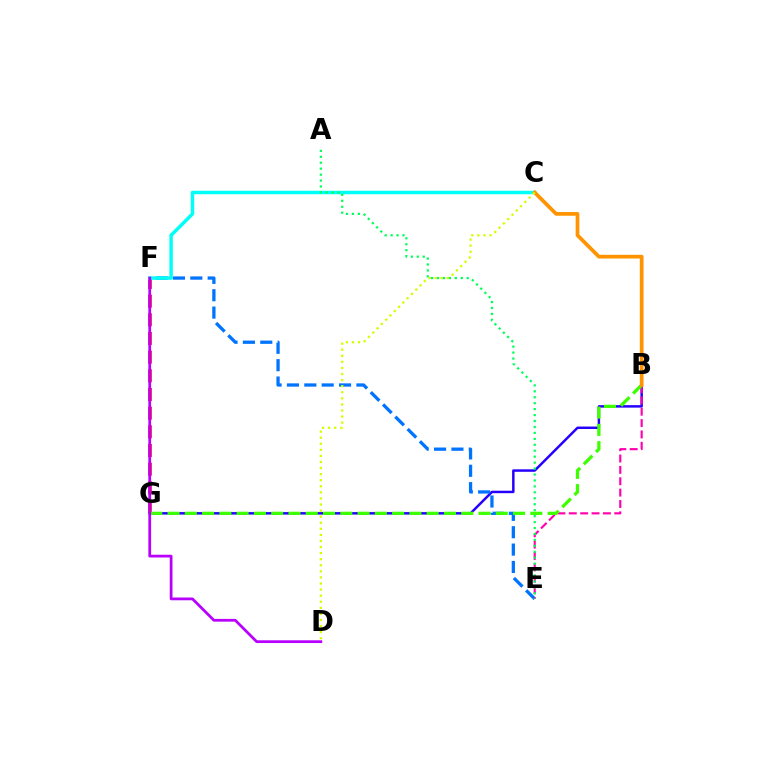{('B', 'G'): [{'color': '#2500ff', 'line_style': 'solid', 'thickness': 1.78}, {'color': '#3dff00', 'line_style': 'dashed', 'thickness': 2.35}], ('F', 'G'): [{'color': '#ff0000', 'line_style': 'dashed', 'thickness': 2.54}], ('E', 'F'): [{'color': '#0074ff', 'line_style': 'dashed', 'thickness': 2.36}], ('B', 'E'): [{'color': '#ff00ac', 'line_style': 'dashed', 'thickness': 1.54}], ('C', 'F'): [{'color': '#00fff6', 'line_style': 'solid', 'thickness': 2.49}], ('A', 'E'): [{'color': '#00ff5c', 'line_style': 'dotted', 'thickness': 1.62}], ('D', 'F'): [{'color': '#b900ff', 'line_style': 'solid', 'thickness': 1.99}], ('B', 'C'): [{'color': '#ff9400', 'line_style': 'solid', 'thickness': 2.68}], ('C', 'D'): [{'color': '#d1ff00', 'line_style': 'dotted', 'thickness': 1.65}]}